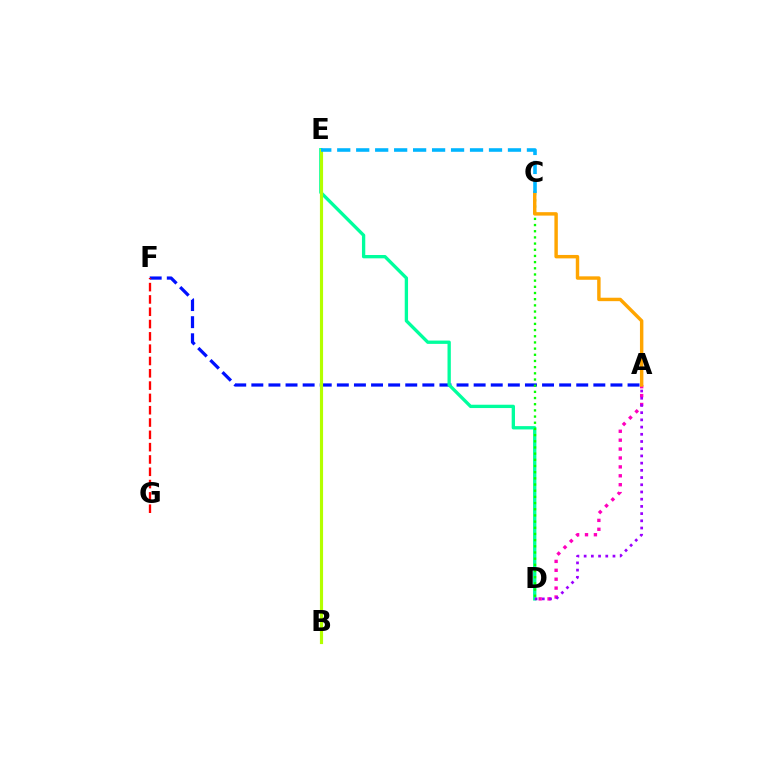{('A', 'F'): [{'color': '#0010ff', 'line_style': 'dashed', 'thickness': 2.32}], ('A', 'D'): [{'color': '#ff00bd', 'line_style': 'dotted', 'thickness': 2.42}, {'color': '#9b00ff', 'line_style': 'dotted', 'thickness': 1.96}], ('D', 'E'): [{'color': '#00ff9d', 'line_style': 'solid', 'thickness': 2.39}], ('F', 'G'): [{'color': '#ff0000', 'line_style': 'dashed', 'thickness': 1.67}], ('C', 'D'): [{'color': '#08ff00', 'line_style': 'dotted', 'thickness': 1.68}], ('A', 'C'): [{'color': '#ffa500', 'line_style': 'solid', 'thickness': 2.47}], ('B', 'E'): [{'color': '#b3ff00', 'line_style': 'solid', 'thickness': 2.27}], ('C', 'E'): [{'color': '#00b5ff', 'line_style': 'dashed', 'thickness': 2.58}]}